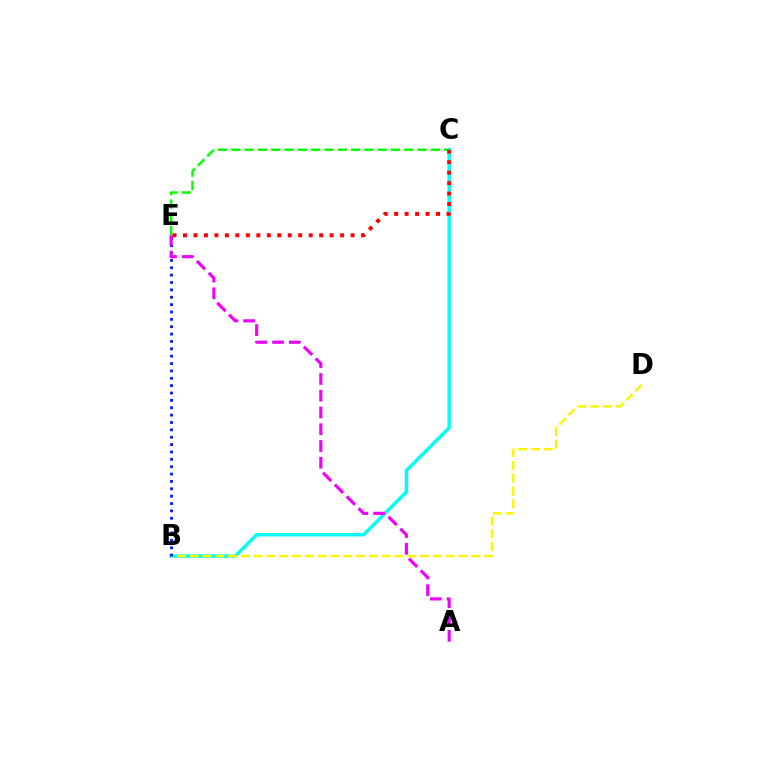{('C', 'E'): [{'color': '#08ff00', 'line_style': 'dashed', 'thickness': 1.81}, {'color': '#ff0000', 'line_style': 'dotted', 'thickness': 2.85}], ('B', 'C'): [{'color': '#00fff6', 'line_style': 'solid', 'thickness': 2.49}], ('B', 'D'): [{'color': '#fcf500', 'line_style': 'dashed', 'thickness': 1.74}], ('B', 'E'): [{'color': '#0010ff', 'line_style': 'dotted', 'thickness': 2.0}], ('A', 'E'): [{'color': '#ee00ff', 'line_style': 'dashed', 'thickness': 2.28}]}